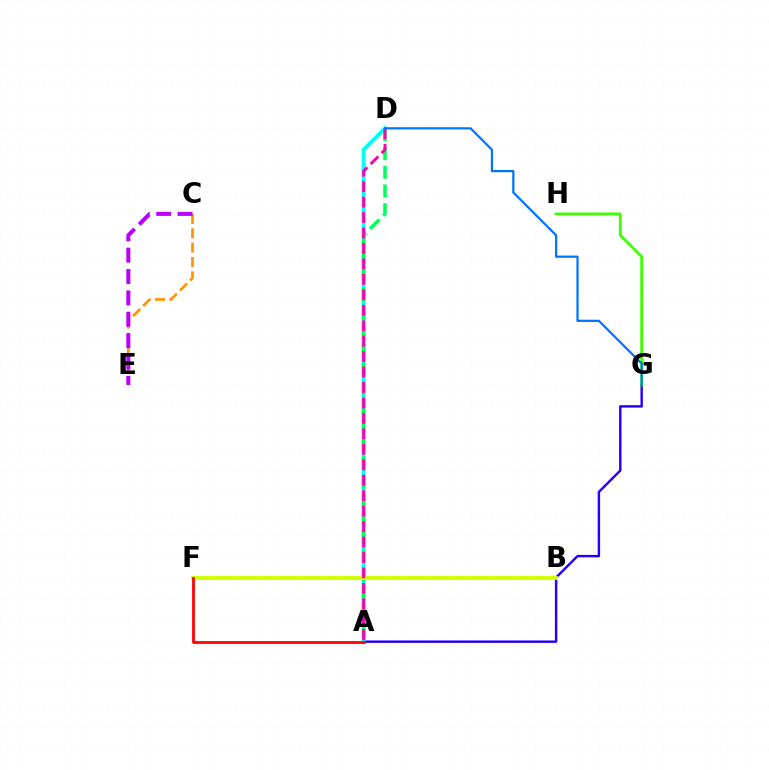{('A', 'G'): [{'color': '#2500ff', 'line_style': 'solid', 'thickness': 1.75}], ('G', 'H'): [{'color': '#3dff00', 'line_style': 'solid', 'thickness': 2.01}], ('C', 'E'): [{'color': '#ff9400', 'line_style': 'dashed', 'thickness': 1.95}, {'color': '#b900ff', 'line_style': 'dashed', 'thickness': 2.9}], ('A', 'D'): [{'color': '#00fff6', 'line_style': 'solid', 'thickness': 2.8}, {'color': '#00ff5c', 'line_style': 'dashed', 'thickness': 2.54}, {'color': '#ff00ac', 'line_style': 'dashed', 'thickness': 2.1}], ('B', 'F'): [{'color': '#d1ff00', 'line_style': 'solid', 'thickness': 2.83}], ('A', 'F'): [{'color': '#ff0000', 'line_style': 'solid', 'thickness': 1.98}], ('D', 'G'): [{'color': '#0074ff', 'line_style': 'solid', 'thickness': 1.6}]}